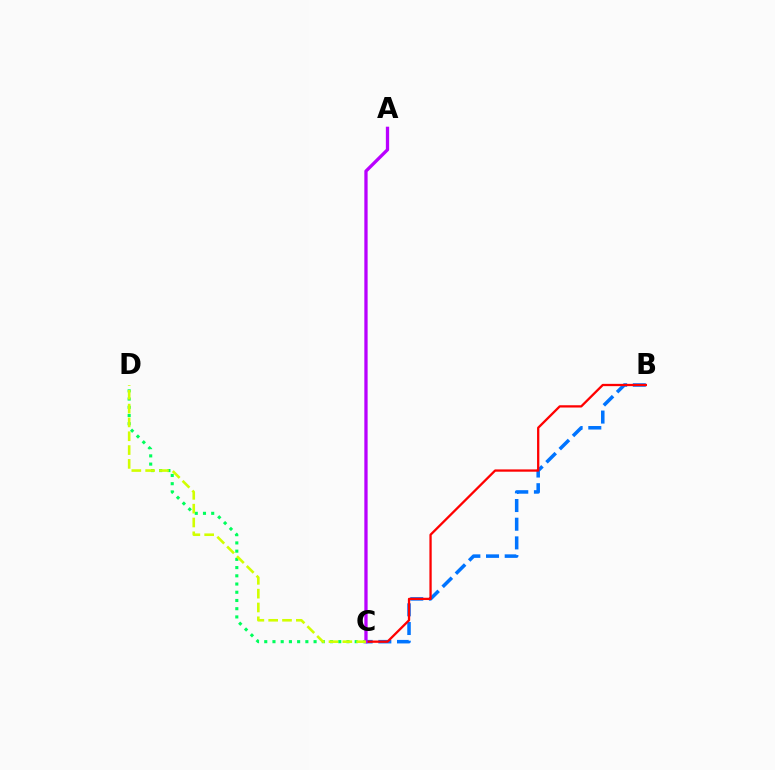{('B', 'C'): [{'color': '#0074ff', 'line_style': 'dashed', 'thickness': 2.54}, {'color': '#ff0000', 'line_style': 'solid', 'thickness': 1.65}], ('C', 'D'): [{'color': '#00ff5c', 'line_style': 'dotted', 'thickness': 2.23}, {'color': '#d1ff00', 'line_style': 'dashed', 'thickness': 1.88}], ('A', 'C'): [{'color': '#b900ff', 'line_style': 'solid', 'thickness': 2.36}]}